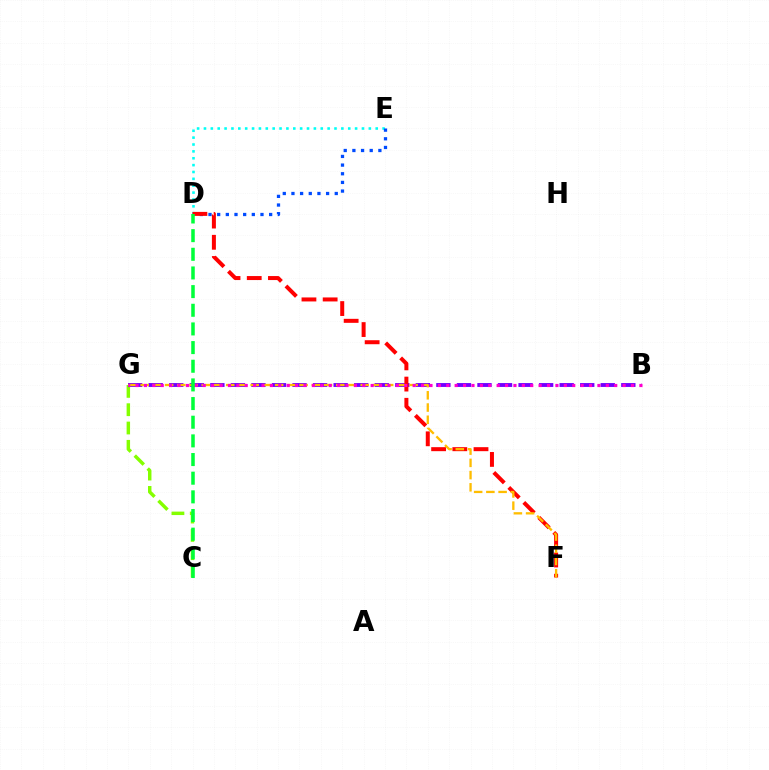{('D', 'E'): [{'color': '#00fff6', 'line_style': 'dotted', 'thickness': 1.87}, {'color': '#004bff', 'line_style': 'dotted', 'thickness': 2.35}], ('C', 'G'): [{'color': '#84ff00', 'line_style': 'dashed', 'thickness': 2.49}], ('B', 'G'): [{'color': '#7200ff', 'line_style': 'dashed', 'thickness': 2.79}, {'color': '#ff00cf', 'line_style': 'dotted', 'thickness': 2.28}], ('D', 'F'): [{'color': '#ff0000', 'line_style': 'dashed', 'thickness': 2.88}], ('F', 'G'): [{'color': '#ffbd00', 'line_style': 'dashed', 'thickness': 1.66}], ('C', 'D'): [{'color': '#00ff39', 'line_style': 'dashed', 'thickness': 2.53}]}